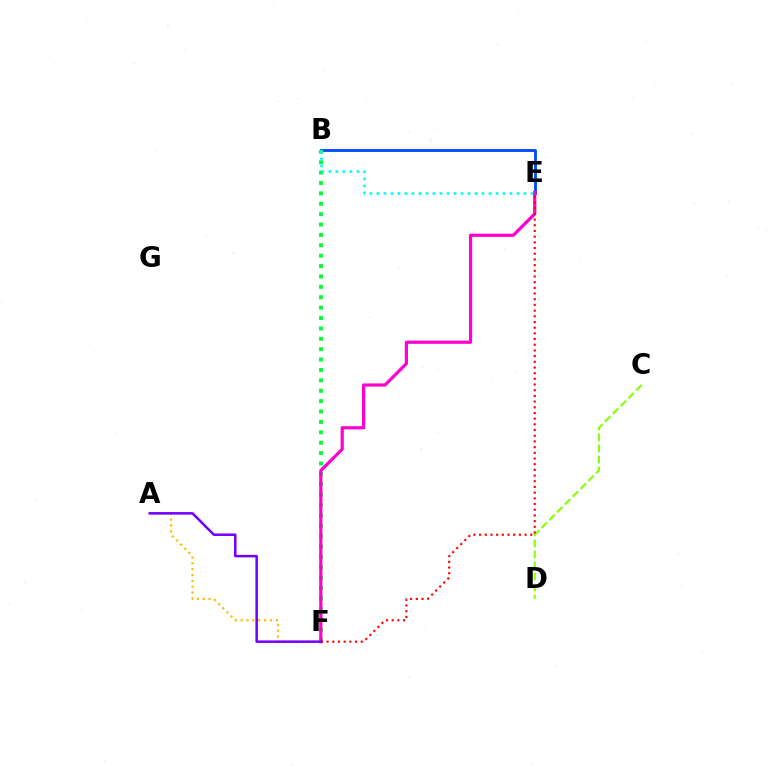{('B', 'E'): [{'color': '#004bff', 'line_style': 'solid', 'thickness': 2.05}, {'color': '#00fff6', 'line_style': 'dotted', 'thickness': 1.9}], ('C', 'D'): [{'color': '#84ff00', 'line_style': 'dashed', 'thickness': 1.5}], ('B', 'F'): [{'color': '#00ff39', 'line_style': 'dotted', 'thickness': 2.82}], ('A', 'F'): [{'color': '#ffbd00', 'line_style': 'dotted', 'thickness': 1.59}, {'color': '#7200ff', 'line_style': 'solid', 'thickness': 1.81}], ('E', 'F'): [{'color': '#ff00cf', 'line_style': 'solid', 'thickness': 2.3}, {'color': '#ff0000', 'line_style': 'dotted', 'thickness': 1.55}]}